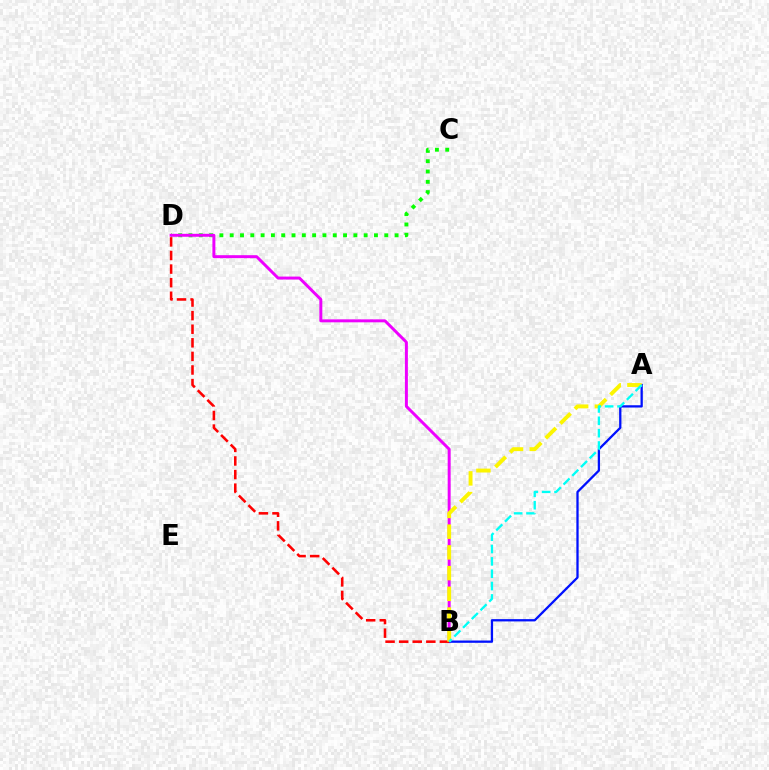{('C', 'D'): [{'color': '#08ff00', 'line_style': 'dotted', 'thickness': 2.8}], ('B', 'D'): [{'color': '#ee00ff', 'line_style': 'solid', 'thickness': 2.13}, {'color': '#ff0000', 'line_style': 'dashed', 'thickness': 1.85}], ('A', 'B'): [{'color': '#0010ff', 'line_style': 'solid', 'thickness': 1.65}, {'color': '#fcf500', 'line_style': 'dashed', 'thickness': 2.81}, {'color': '#00fff6', 'line_style': 'dashed', 'thickness': 1.68}]}